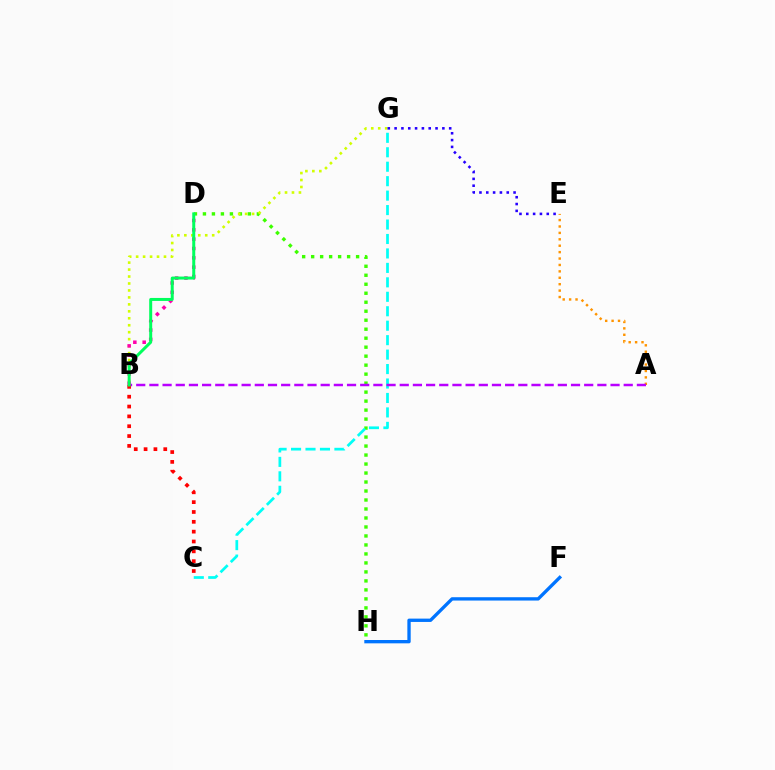{('D', 'H'): [{'color': '#3dff00', 'line_style': 'dotted', 'thickness': 2.44}], ('C', 'G'): [{'color': '#00fff6', 'line_style': 'dashed', 'thickness': 1.96}], ('A', 'E'): [{'color': '#ff9400', 'line_style': 'dotted', 'thickness': 1.74}], ('B', 'G'): [{'color': '#d1ff00', 'line_style': 'dotted', 'thickness': 1.89}], ('A', 'B'): [{'color': '#b900ff', 'line_style': 'dashed', 'thickness': 1.79}], ('F', 'H'): [{'color': '#0074ff', 'line_style': 'solid', 'thickness': 2.4}], ('B', 'D'): [{'color': '#ff00ac', 'line_style': 'dotted', 'thickness': 2.54}, {'color': '#00ff5c', 'line_style': 'solid', 'thickness': 2.15}], ('B', 'C'): [{'color': '#ff0000', 'line_style': 'dotted', 'thickness': 2.67}], ('E', 'G'): [{'color': '#2500ff', 'line_style': 'dotted', 'thickness': 1.85}]}